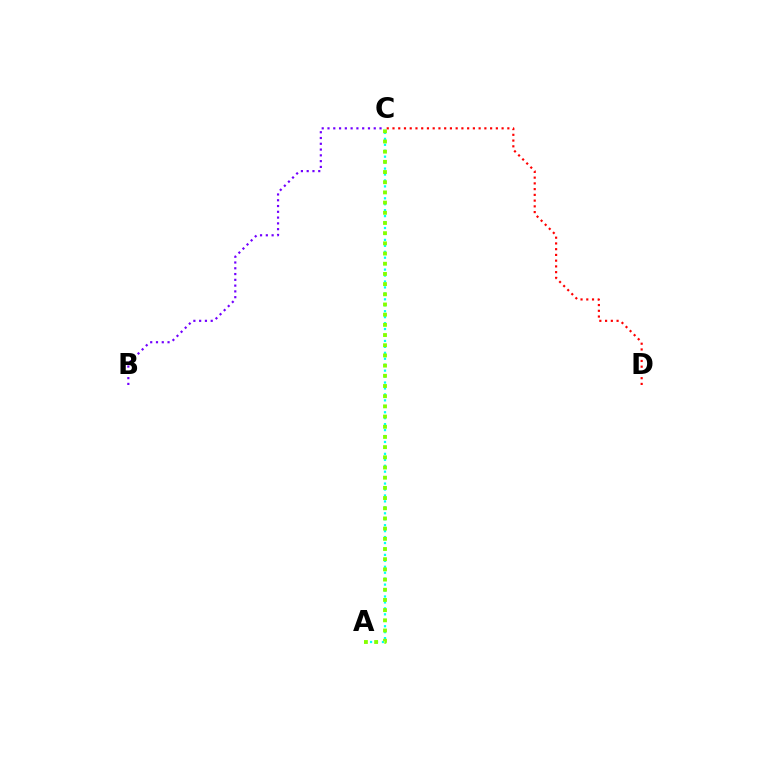{('B', 'C'): [{'color': '#7200ff', 'line_style': 'dotted', 'thickness': 1.57}], ('C', 'D'): [{'color': '#ff0000', 'line_style': 'dotted', 'thickness': 1.56}], ('A', 'C'): [{'color': '#00fff6', 'line_style': 'dotted', 'thickness': 1.61}, {'color': '#84ff00', 'line_style': 'dotted', 'thickness': 2.77}]}